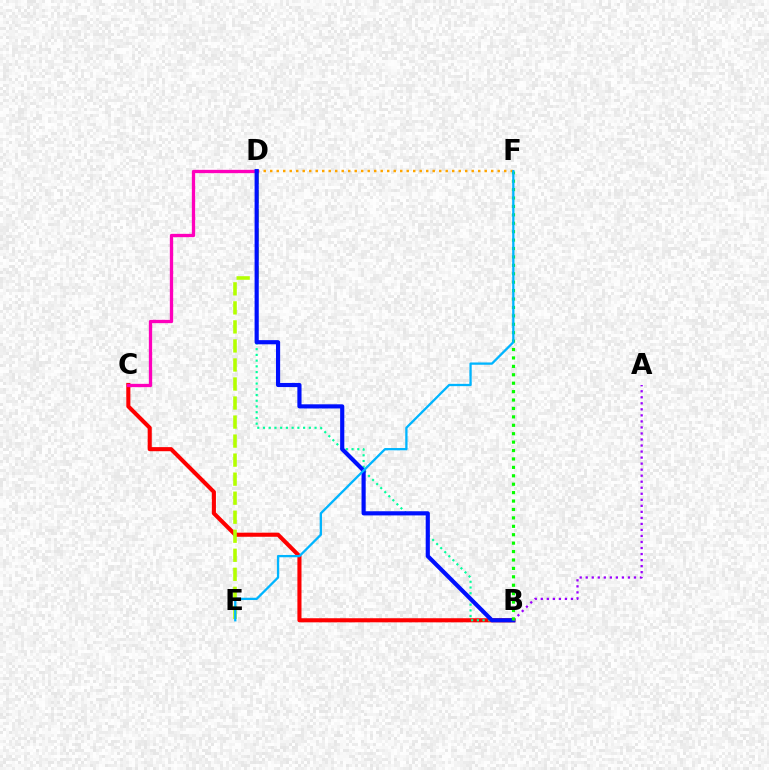{('D', 'F'): [{'color': '#ffa500', 'line_style': 'dotted', 'thickness': 1.77}], ('B', 'C'): [{'color': '#ff0000', 'line_style': 'solid', 'thickness': 2.94}], ('B', 'D'): [{'color': '#00ff9d', 'line_style': 'dotted', 'thickness': 1.56}, {'color': '#0010ff', 'line_style': 'solid', 'thickness': 3.0}], ('D', 'E'): [{'color': '#b3ff00', 'line_style': 'dashed', 'thickness': 2.59}], ('C', 'D'): [{'color': '#ff00bd', 'line_style': 'solid', 'thickness': 2.38}], ('A', 'B'): [{'color': '#9b00ff', 'line_style': 'dotted', 'thickness': 1.64}], ('B', 'F'): [{'color': '#08ff00', 'line_style': 'dotted', 'thickness': 2.29}], ('E', 'F'): [{'color': '#00b5ff', 'line_style': 'solid', 'thickness': 1.65}]}